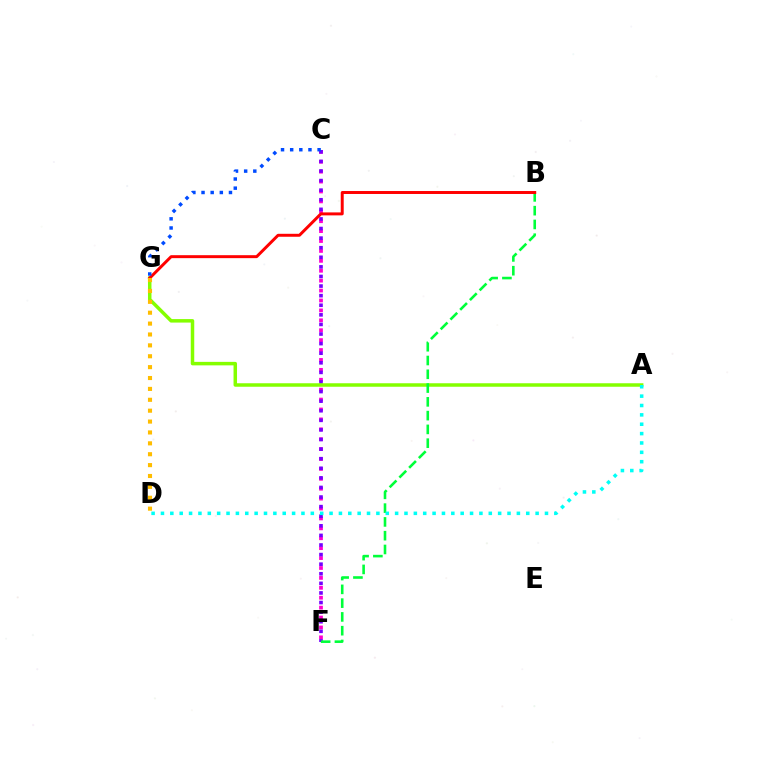{('C', 'F'): [{'color': '#ff00cf', 'line_style': 'dotted', 'thickness': 2.69}, {'color': '#7200ff', 'line_style': 'dotted', 'thickness': 2.61}], ('A', 'G'): [{'color': '#84ff00', 'line_style': 'solid', 'thickness': 2.51}], ('B', 'F'): [{'color': '#00ff39', 'line_style': 'dashed', 'thickness': 1.87}], ('B', 'G'): [{'color': '#ff0000', 'line_style': 'solid', 'thickness': 2.13}], ('C', 'G'): [{'color': '#004bff', 'line_style': 'dotted', 'thickness': 2.48}], ('A', 'D'): [{'color': '#00fff6', 'line_style': 'dotted', 'thickness': 2.54}], ('D', 'G'): [{'color': '#ffbd00', 'line_style': 'dotted', 'thickness': 2.96}]}